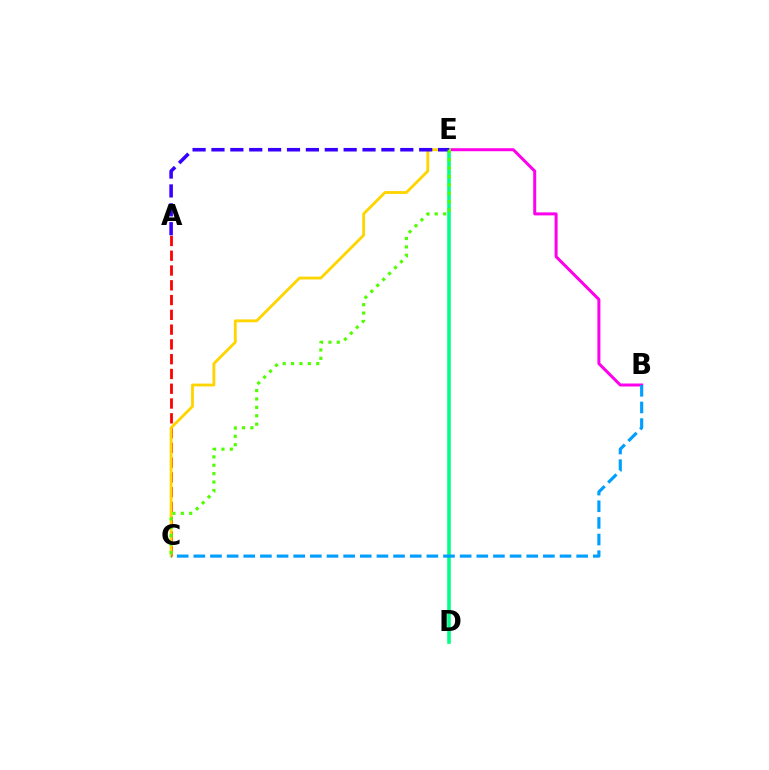{('B', 'E'): [{'color': '#ff00ed', 'line_style': 'solid', 'thickness': 2.16}], ('D', 'E'): [{'color': '#00ff86', 'line_style': 'solid', 'thickness': 2.58}], ('A', 'C'): [{'color': '#ff0000', 'line_style': 'dashed', 'thickness': 2.01}], ('C', 'E'): [{'color': '#ffd500', 'line_style': 'solid', 'thickness': 2.04}, {'color': '#4fff00', 'line_style': 'dotted', 'thickness': 2.28}], ('A', 'E'): [{'color': '#3700ff', 'line_style': 'dashed', 'thickness': 2.57}], ('B', 'C'): [{'color': '#009eff', 'line_style': 'dashed', 'thickness': 2.26}]}